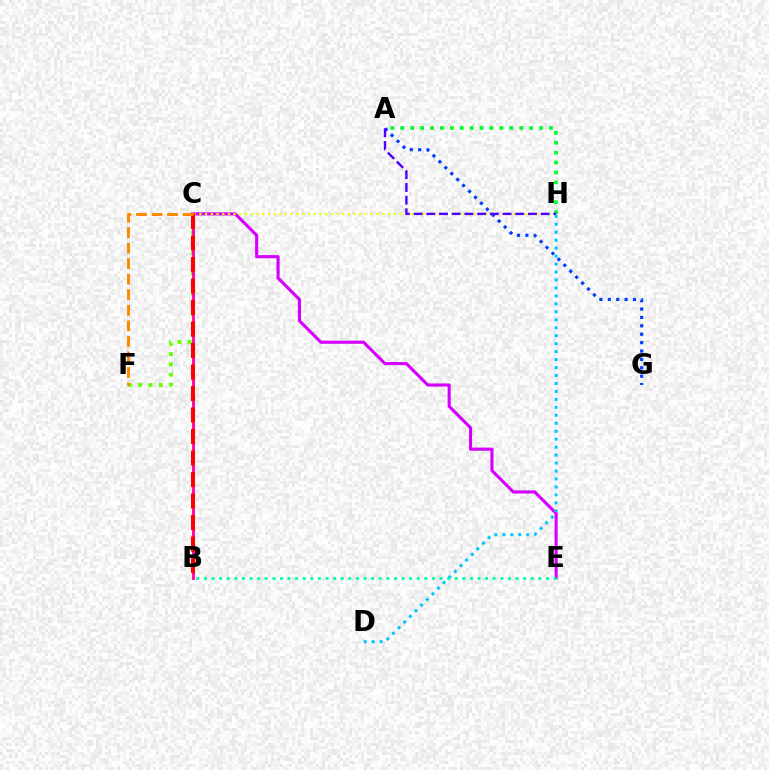{('A', 'G'): [{'color': '#003fff', 'line_style': 'dotted', 'thickness': 2.28}], ('C', 'E'): [{'color': '#d600ff', 'line_style': 'solid', 'thickness': 2.25}], ('D', 'H'): [{'color': '#00c7ff', 'line_style': 'dotted', 'thickness': 2.16}], ('B', 'E'): [{'color': '#00ffaf', 'line_style': 'dotted', 'thickness': 2.07}], ('C', 'H'): [{'color': '#eeff00', 'line_style': 'dotted', 'thickness': 1.55}], ('C', 'F'): [{'color': '#66ff00', 'line_style': 'dotted', 'thickness': 2.79}, {'color': '#ff8800', 'line_style': 'dashed', 'thickness': 2.11}], ('A', 'H'): [{'color': '#00ff27', 'line_style': 'dotted', 'thickness': 2.69}, {'color': '#4f00ff', 'line_style': 'dashed', 'thickness': 1.73}], ('B', 'C'): [{'color': '#ff00a0', 'line_style': 'solid', 'thickness': 2.01}, {'color': '#ff0000', 'line_style': 'dashed', 'thickness': 2.92}]}